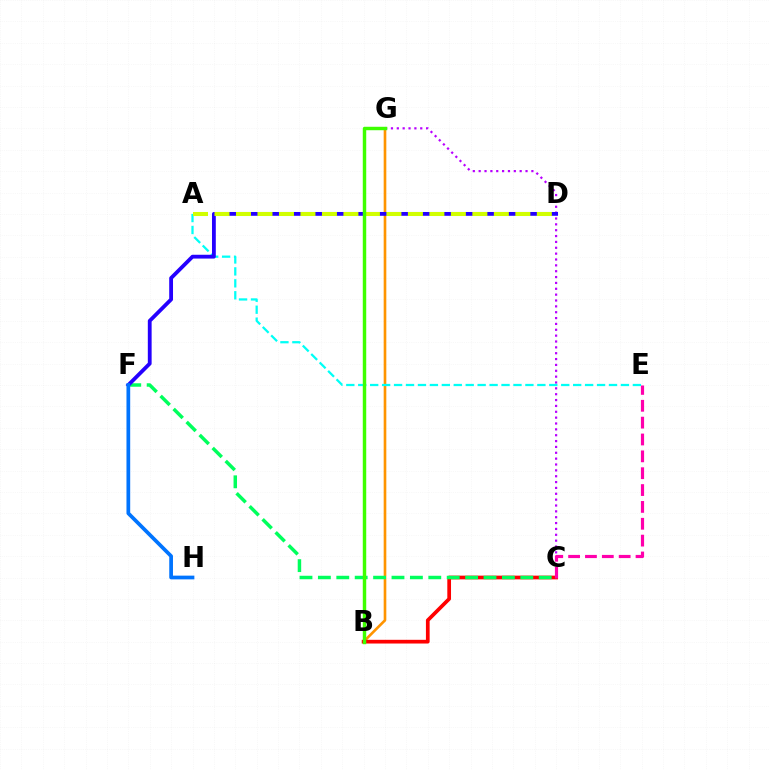{('B', 'G'): [{'color': '#ff9400', 'line_style': 'solid', 'thickness': 1.9}, {'color': '#3dff00', 'line_style': 'solid', 'thickness': 2.48}], ('B', 'C'): [{'color': '#ff0000', 'line_style': 'solid', 'thickness': 2.67}], ('C', 'G'): [{'color': '#b900ff', 'line_style': 'dotted', 'thickness': 1.59}], ('C', 'F'): [{'color': '#00ff5c', 'line_style': 'dashed', 'thickness': 2.5}], ('A', 'E'): [{'color': '#00fff6', 'line_style': 'dashed', 'thickness': 1.62}], ('D', 'F'): [{'color': '#2500ff', 'line_style': 'solid', 'thickness': 2.74}], ('A', 'D'): [{'color': '#d1ff00', 'line_style': 'dashed', 'thickness': 2.92}], ('F', 'H'): [{'color': '#0074ff', 'line_style': 'solid', 'thickness': 2.68}], ('C', 'E'): [{'color': '#ff00ac', 'line_style': 'dashed', 'thickness': 2.29}]}